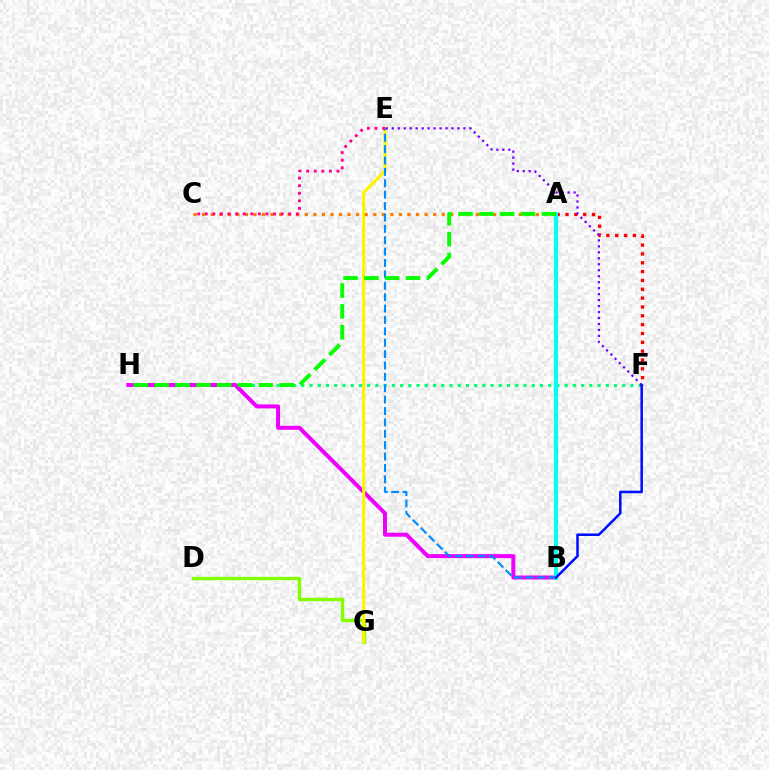{('F', 'H'): [{'color': '#00ff74', 'line_style': 'dotted', 'thickness': 2.24}], ('A', 'F'): [{'color': '#ff0000', 'line_style': 'dotted', 'thickness': 2.4}], ('B', 'H'): [{'color': '#ee00ff', 'line_style': 'solid', 'thickness': 2.87}], ('D', 'G'): [{'color': '#84ff00', 'line_style': 'solid', 'thickness': 2.44}], ('E', 'G'): [{'color': '#fcf500', 'line_style': 'solid', 'thickness': 2.28}], ('E', 'F'): [{'color': '#7200ff', 'line_style': 'dotted', 'thickness': 1.62}], ('A', 'C'): [{'color': '#ff7c00', 'line_style': 'dotted', 'thickness': 2.32}], ('A', 'B'): [{'color': '#00fff6', 'line_style': 'solid', 'thickness': 2.93}], ('B', 'E'): [{'color': '#008cff', 'line_style': 'dashed', 'thickness': 1.55}], ('B', 'F'): [{'color': '#0010ff', 'line_style': 'solid', 'thickness': 1.83}], ('C', 'E'): [{'color': '#ff0094', 'line_style': 'dotted', 'thickness': 2.06}], ('A', 'H'): [{'color': '#08ff00', 'line_style': 'dashed', 'thickness': 2.83}]}